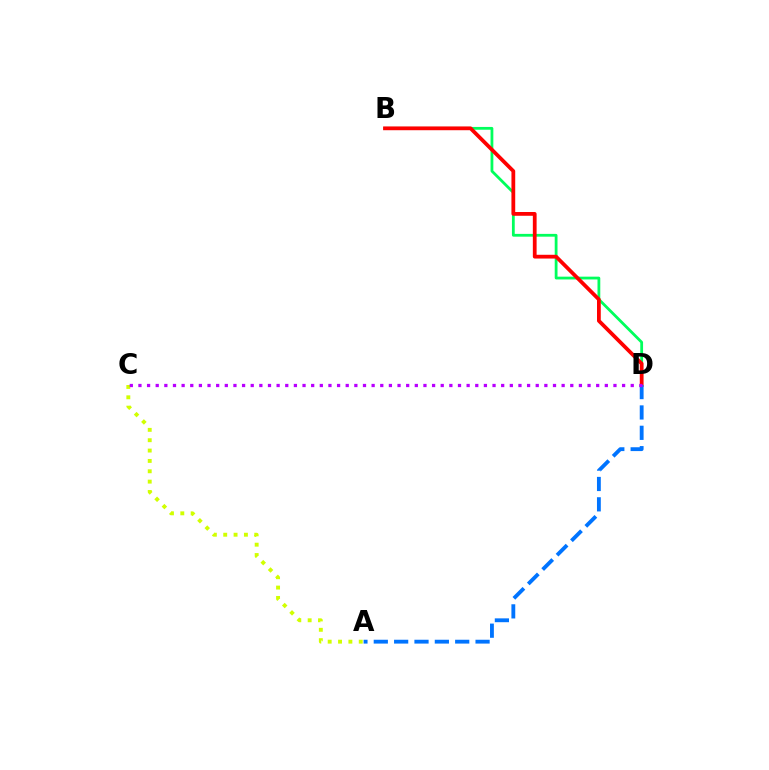{('B', 'D'): [{'color': '#00ff5c', 'line_style': 'solid', 'thickness': 2.01}, {'color': '#ff0000', 'line_style': 'solid', 'thickness': 2.71}], ('A', 'D'): [{'color': '#0074ff', 'line_style': 'dashed', 'thickness': 2.77}], ('A', 'C'): [{'color': '#d1ff00', 'line_style': 'dotted', 'thickness': 2.81}], ('C', 'D'): [{'color': '#b900ff', 'line_style': 'dotted', 'thickness': 2.35}]}